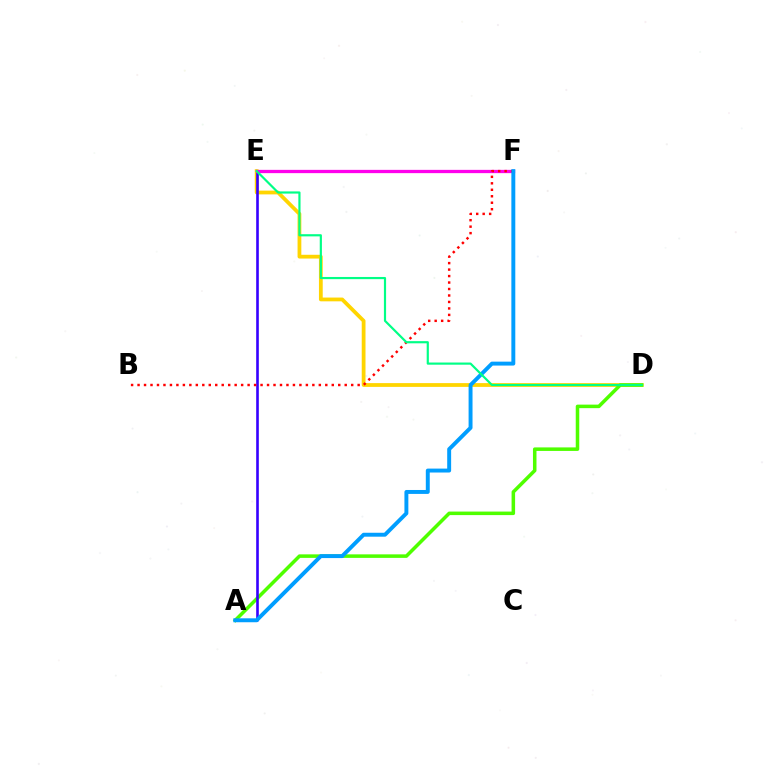{('D', 'E'): [{'color': '#ffd500', 'line_style': 'solid', 'thickness': 2.72}, {'color': '#00ff86', 'line_style': 'solid', 'thickness': 1.57}], ('A', 'D'): [{'color': '#4fff00', 'line_style': 'solid', 'thickness': 2.54}], ('A', 'E'): [{'color': '#3700ff', 'line_style': 'solid', 'thickness': 1.89}], ('E', 'F'): [{'color': '#ff00ed', 'line_style': 'solid', 'thickness': 2.36}], ('B', 'F'): [{'color': '#ff0000', 'line_style': 'dotted', 'thickness': 1.76}], ('A', 'F'): [{'color': '#009eff', 'line_style': 'solid', 'thickness': 2.83}]}